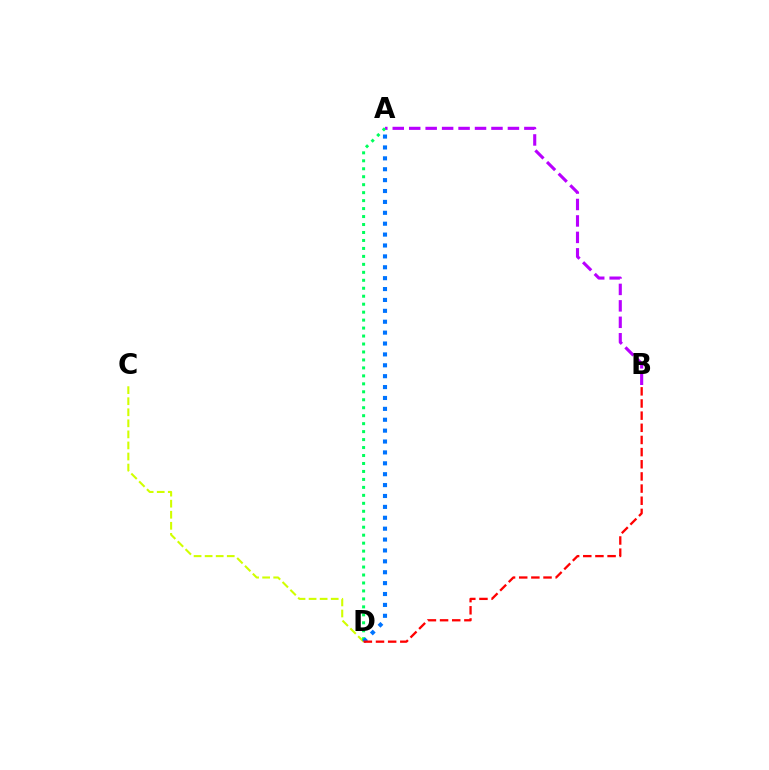{('A', 'B'): [{'color': '#b900ff', 'line_style': 'dashed', 'thickness': 2.24}], ('C', 'D'): [{'color': '#d1ff00', 'line_style': 'dashed', 'thickness': 1.5}], ('A', 'D'): [{'color': '#00ff5c', 'line_style': 'dotted', 'thickness': 2.16}, {'color': '#0074ff', 'line_style': 'dotted', 'thickness': 2.96}], ('B', 'D'): [{'color': '#ff0000', 'line_style': 'dashed', 'thickness': 1.65}]}